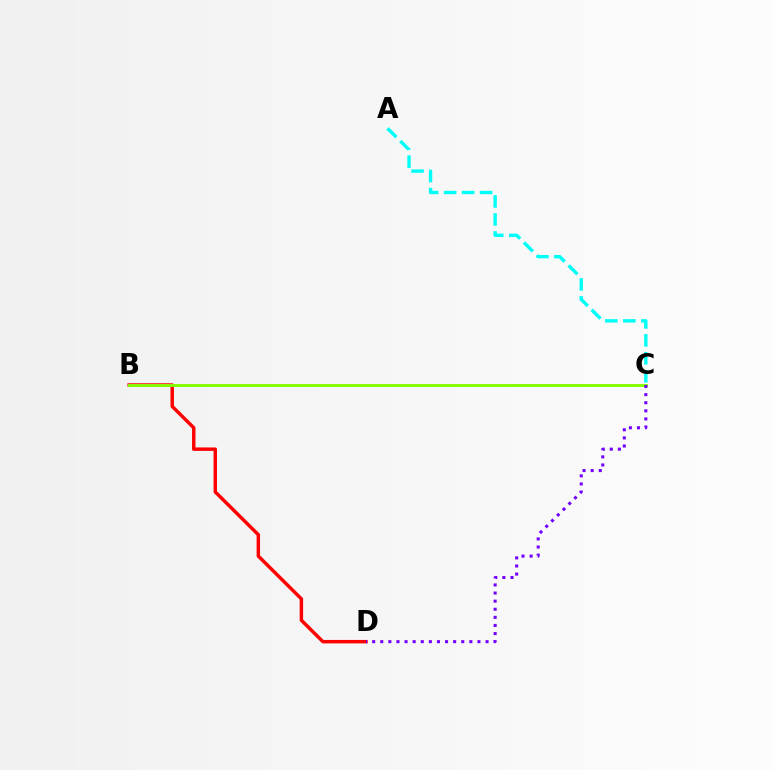{('A', 'C'): [{'color': '#00fff6', 'line_style': 'dashed', 'thickness': 2.44}], ('B', 'D'): [{'color': '#ff0000', 'line_style': 'solid', 'thickness': 2.48}], ('B', 'C'): [{'color': '#84ff00', 'line_style': 'solid', 'thickness': 2.1}], ('C', 'D'): [{'color': '#7200ff', 'line_style': 'dotted', 'thickness': 2.2}]}